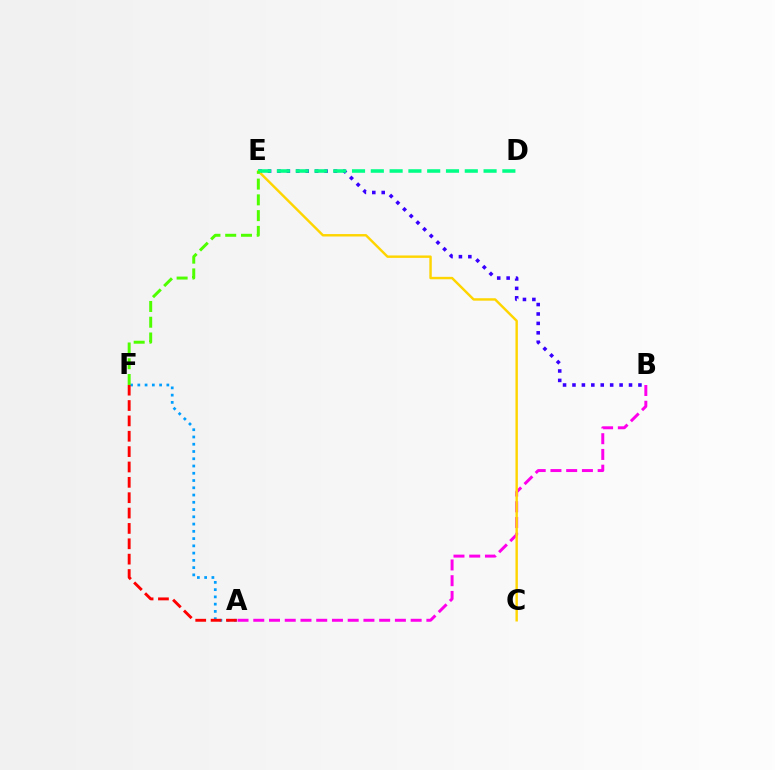{('A', 'B'): [{'color': '#ff00ed', 'line_style': 'dashed', 'thickness': 2.14}], ('B', 'E'): [{'color': '#3700ff', 'line_style': 'dotted', 'thickness': 2.56}], ('C', 'E'): [{'color': '#ffd500', 'line_style': 'solid', 'thickness': 1.75}], ('A', 'F'): [{'color': '#009eff', 'line_style': 'dotted', 'thickness': 1.97}, {'color': '#ff0000', 'line_style': 'dashed', 'thickness': 2.09}], ('D', 'E'): [{'color': '#00ff86', 'line_style': 'dashed', 'thickness': 2.55}], ('E', 'F'): [{'color': '#4fff00', 'line_style': 'dashed', 'thickness': 2.14}]}